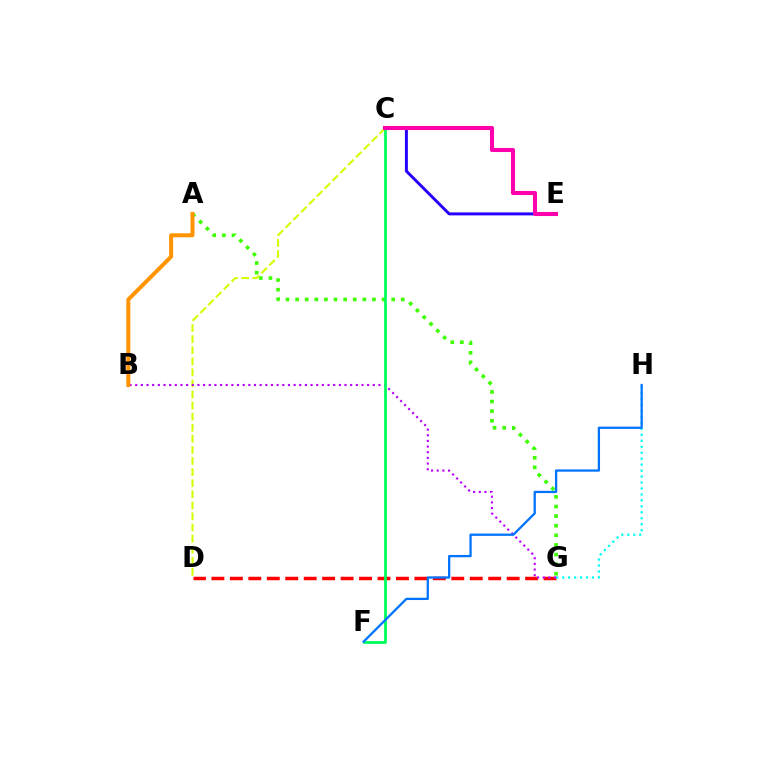{('A', 'G'): [{'color': '#3dff00', 'line_style': 'dotted', 'thickness': 2.61}], ('D', 'G'): [{'color': '#ff0000', 'line_style': 'dashed', 'thickness': 2.51}], ('G', 'H'): [{'color': '#00fff6', 'line_style': 'dotted', 'thickness': 1.62}], ('C', 'D'): [{'color': '#d1ff00', 'line_style': 'dashed', 'thickness': 1.51}], ('B', 'G'): [{'color': '#b900ff', 'line_style': 'dotted', 'thickness': 1.54}], ('C', 'F'): [{'color': '#00ff5c', 'line_style': 'solid', 'thickness': 2.01}], ('C', 'E'): [{'color': '#2500ff', 'line_style': 'solid', 'thickness': 2.14}, {'color': '#ff00ac', 'line_style': 'solid', 'thickness': 2.92}], ('F', 'H'): [{'color': '#0074ff', 'line_style': 'solid', 'thickness': 1.64}], ('A', 'B'): [{'color': '#ff9400', 'line_style': 'solid', 'thickness': 2.87}]}